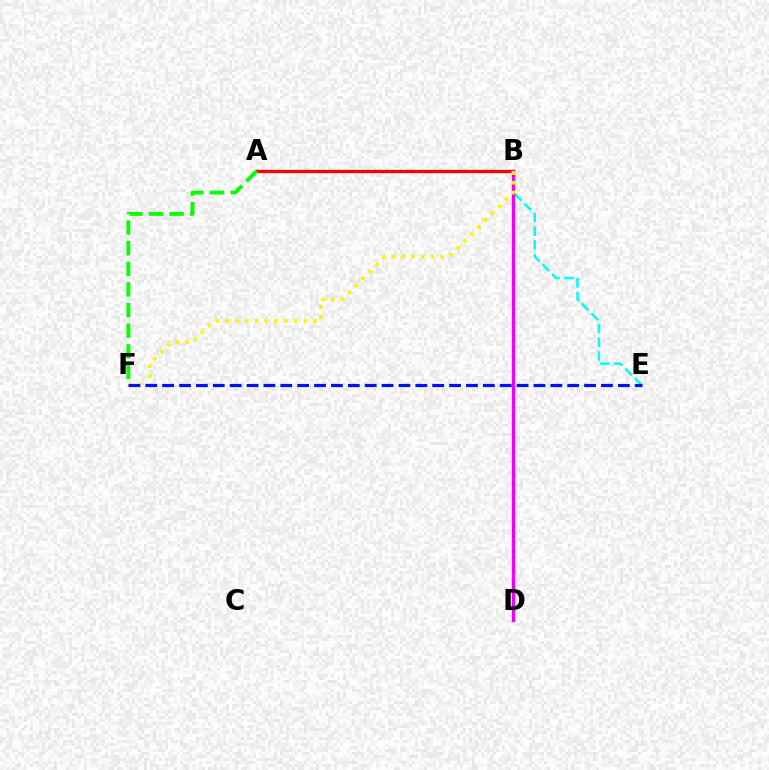{('B', 'E'): [{'color': '#00fff6', 'line_style': 'dashed', 'thickness': 1.85}], ('A', 'B'): [{'color': '#ff0000', 'line_style': 'solid', 'thickness': 2.43}], ('A', 'F'): [{'color': '#08ff00', 'line_style': 'dashed', 'thickness': 2.8}], ('B', 'D'): [{'color': '#ee00ff', 'line_style': 'solid', 'thickness': 2.44}], ('B', 'F'): [{'color': '#fcf500', 'line_style': 'dotted', 'thickness': 2.66}], ('E', 'F'): [{'color': '#0010ff', 'line_style': 'dashed', 'thickness': 2.29}]}